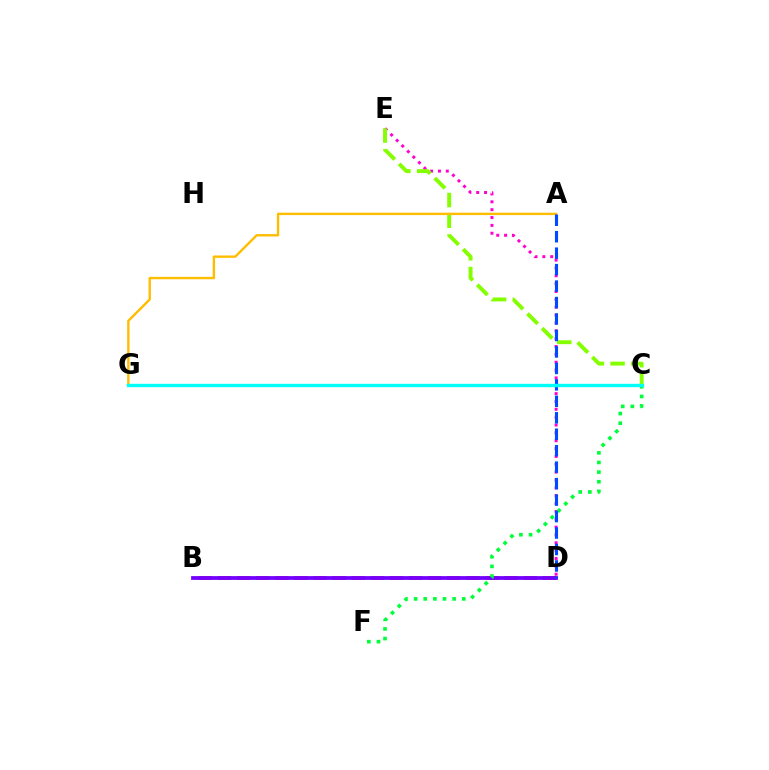{('B', 'D'): [{'color': '#ff0000', 'line_style': 'dashed', 'thickness': 2.6}, {'color': '#7200ff', 'line_style': 'solid', 'thickness': 2.71}], ('D', 'E'): [{'color': '#ff00cf', 'line_style': 'dotted', 'thickness': 2.13}], ('C', 'F'): [{'color': '#00ff39', 'line_style': 'dotted', 'thickness': 2.62}], ('C', 'E'): [{'color': '#84ff00', 'line_style': 'dashed', 'thickness': 2.81}], ('A', 'G'): [{'color': '#ffbd00', 'line_style': 'solid', 'thickness': 1.71}], ('A', 'D'): [{'color': '#004bff', 'line_style': 'dashed', 'thickness': 2.24}], ('C', 'G'): [{'color': '#00fff6', 'line_style': 'solid', 'thickness': 2.42}]}